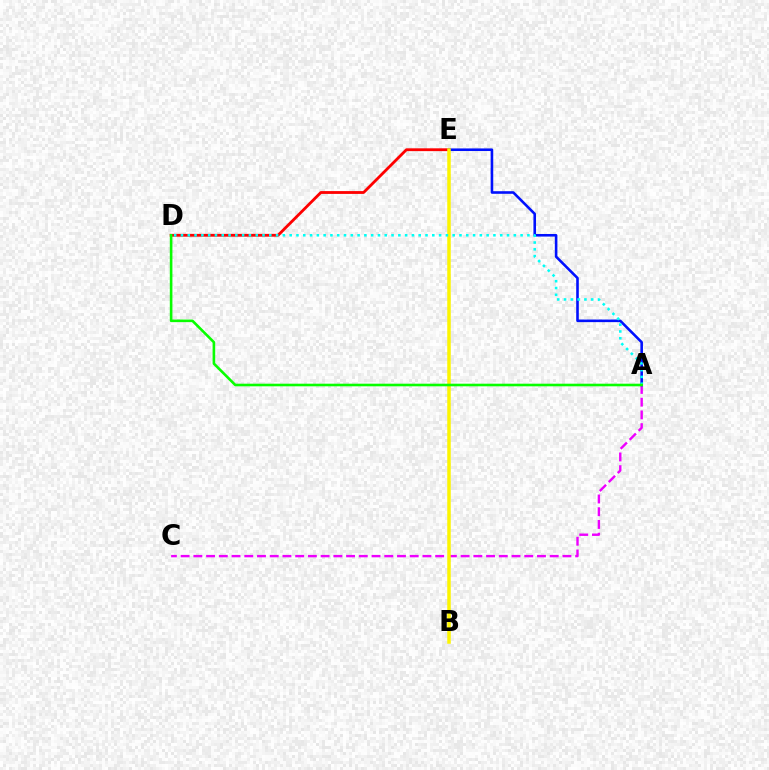{('D', 'E'): [{'color': '#ff0000', 'line_style': 'solid', 'thickness': 2.02}], ('A', 'C'): [{'color': '#ee00ff', 'line_style': 'dashed', 'thickness': 1.73}], ('A', 'E'): [{'color': '#0010ff', 'line_style': 'solid', 'thickness': 1.87}], ('B', 'E'): [{'color': '#fcf500', 'line_style': 'solid', 'thickness': 2.52}], ('A', 'D'): [{'color': '#00fff6', 'line_style': 'dotted', 'thickness': 1.85}, {'color': '#08ff00', 'line_style': 'solid', 'thickness': 1.88}]}